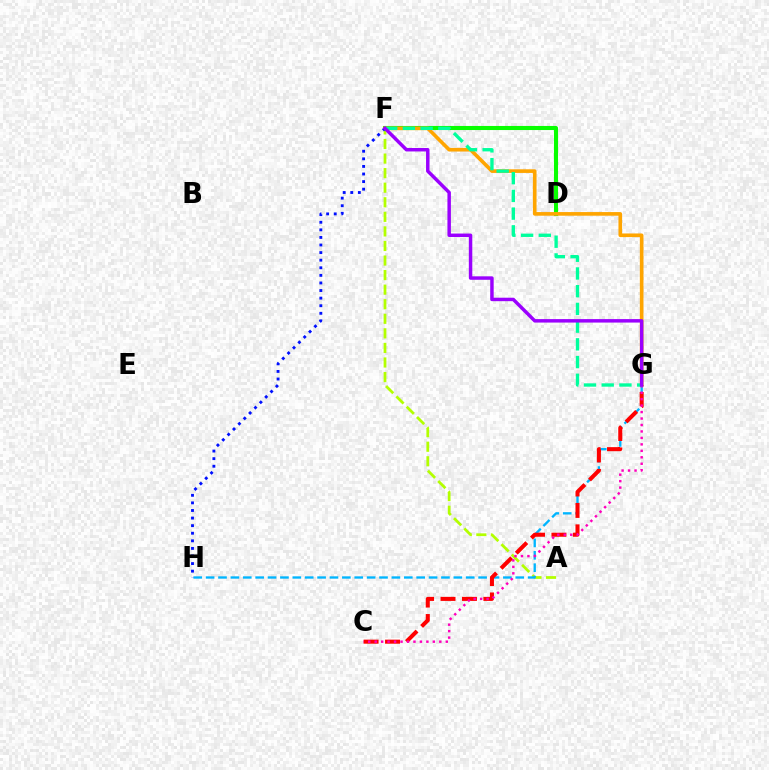{('D', 'F'): [{'color': '#08ff00', 'line_style': 'solid', 'thickness': 2.94}], ('F', 'G'): [{'color': '#ffa500', 'line_style': 'solid', 'thickness': 2.62}, {'color': '#00ff9d', 'line_style': 'dashed', 'thickness': 2.41}, {'color': '#9b00ff', 'line_style': 'solid', 'thickness': 2.49}], ('A', 'F'): [{'color': '#b3ff00', 'line_style': 'dashed', 'thickness': 1.98}], ('G', 'H'): [{'color': '#00b5ff', 'line_style': 'dashed', 'thickness': 1.68}], ('C', 'G'): [{'color': '#ff0000', 'line_style': 'dashed', 'thickness': 2.91}, {'color': '#ff00bd', 'line_style': 'dotted', 'thickness': 1.76}], ('F', 'H'): [{'color': '#0010ff', 'line_style': 'dotted', 'thickness': 2.06}]}